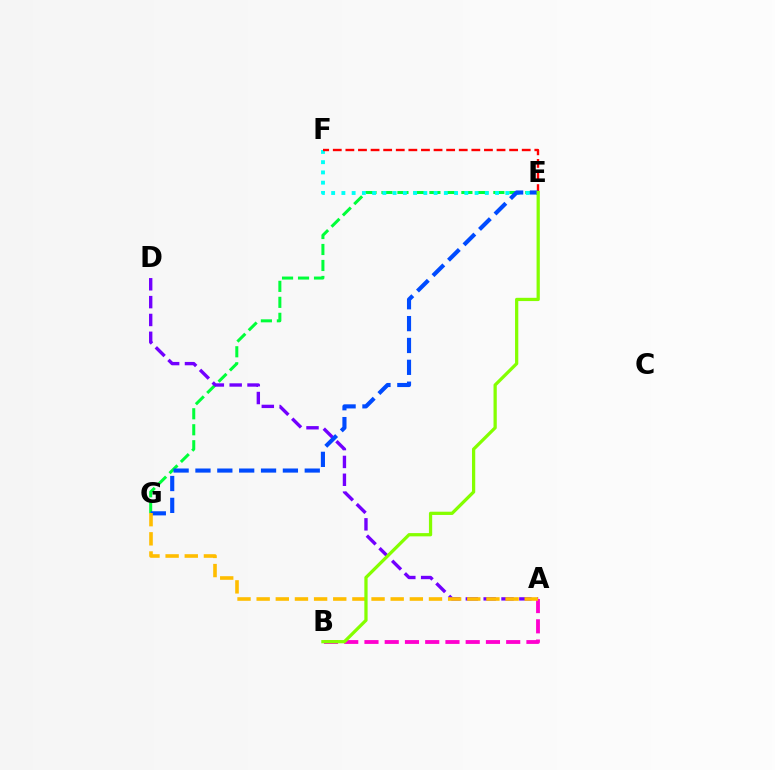{('E', 'G'): [{'color': '#00ff39', 'line_style': 'dashed', 'thickness': 2.17}, {'color': '#004bff', 'line_style': 'dashed', 'thickness': 2.97}], ('A', 'D'): [{'color': '#7200ff', 'line_style': 'dashed', 'thickness': 2.42}], ('E', 'F'): [{'color': '#00fff6', 'line_style': 'dotted', 'thickness': 2.78}, {'color': '#ff0000', 'line_style': 'dashed', 'thickness': 1.71}], ('A', 'B'): [{'color': '#ff00cf', 'line_style': 'dashed', 'thickness': 2.75}], ('A', 'G'): [{'color': '#ffbd00', 'line_style': 'dashed', 'thickness': 2.6}], ('B', 'E'): [{'color': '#84ff00', 'line_style': 'solid', 'thickness': 2.34}]}